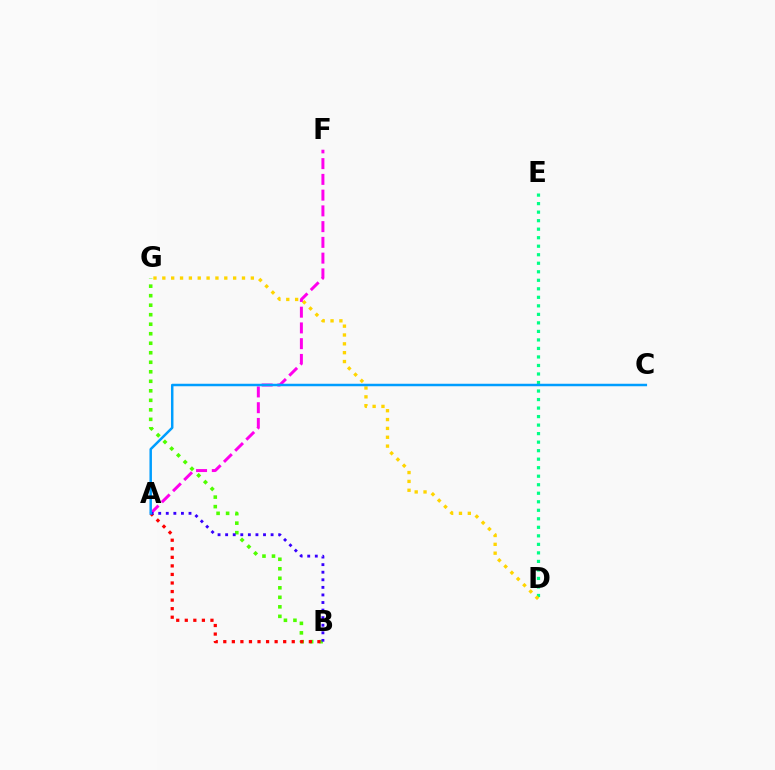{('D', 'E'): [{'color': '#00ff86', 'line_style': 'dotted', 'thickness': 2.31}], ('D', 'G'): [{'color': '#ffd500', 'line_style': 'dotted', 'thickness': 2.4}], ('B', 'G'): [{'color': '#4fff00', 'line_style': 'dotted', 'thickness': 2.58}], ('A', 'F'): [{'color': '#ff00ed', 'line_style': 'dashed', 'thickness': 2.14}], ('A', 'B'): [{'color': '#ff0000', 'line_style': 'dotted', 'thickness': 2.32}, {'color': '#3700ff', 'line_style': 'dotted', 'thickness': 2.06}], ('A', 'C'): [{'color': '#009eff', 'line_style': 'solid', 'thickness': 1.79}]}